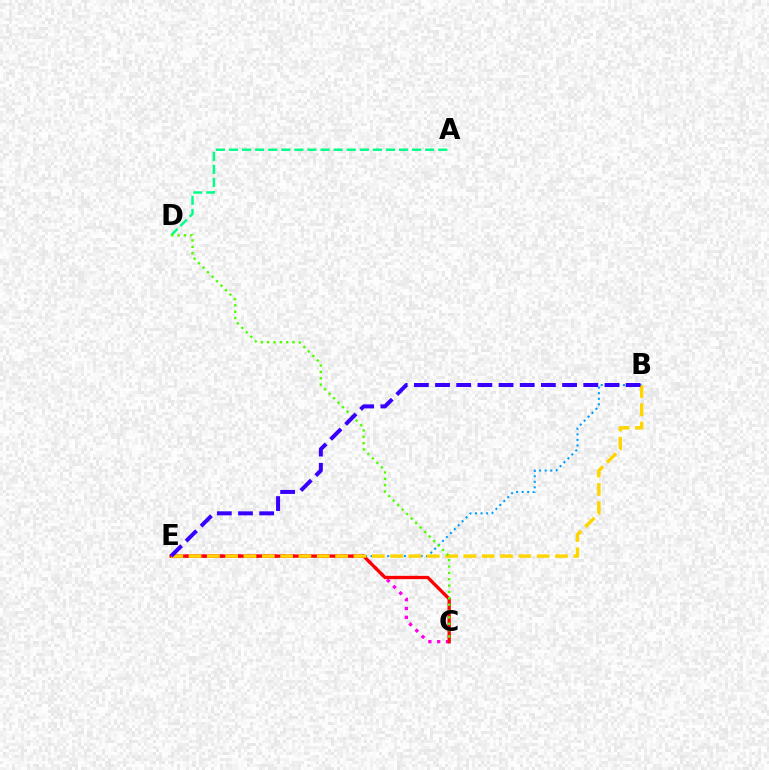{('B', 'E'): [{'color': '#009eff', 'line_style': 'dotted', 'thickness': 1.51}, {'color': '#ffd500', 'line_style': 'dashed', 'thickness': 2.49}, {'color': '#3700ff', 'line_style': 'dashed', 'thickness': 2.88}], ('C', 'E'): [{'color': '#ff00ed', 'line_style': 'dotted', 'thickness': 2.4}, {'color': '#ff0000', 'line_style': 'solid', 'thickness': 2.39}], ('A', 'D'): [{'color': '#00ff86', 'line_style': 'dashed', 'thickness': 1.78}], ('C', 'D'): [{'color': '#4fff00', 'line_style': 'dotted', 'thickness': 1.73}]}